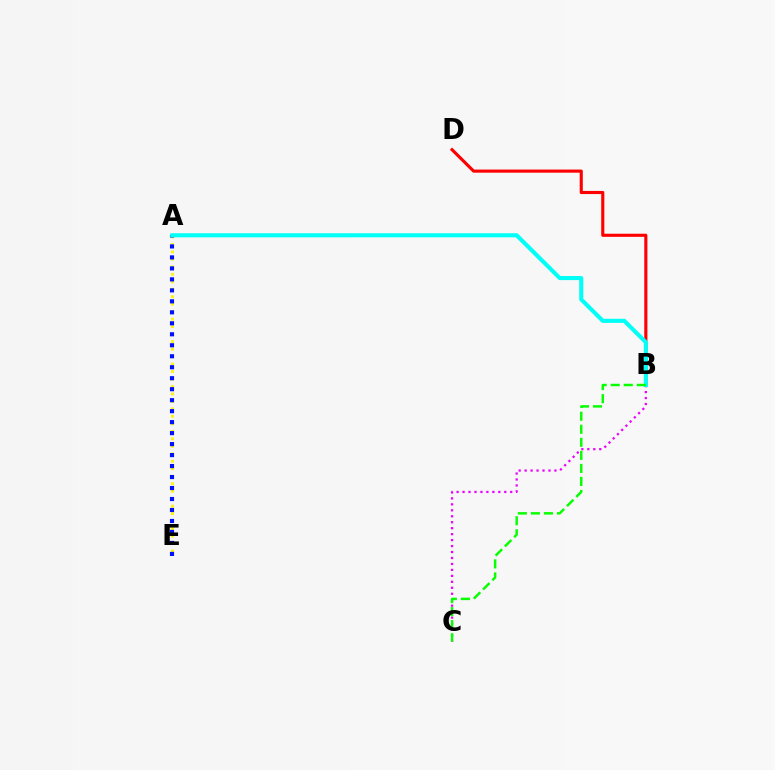{('B', 'C'): [{'color': '#ee00ff', 'line_style': 'dotted', 'thickness': 1.62}, {'color': '#08ff00', 'line_style': 'dashed', 'thickness': 1.77}], ('A', 'E'): [{'color': '#fcf500', 'line_style': 'dotted', 'thickness': 2.03}, {'color': '#0010ff', 'line_style': 'dotted', 'thickness': 2.98}], ('B', 'D'): [{'color': '#ff0000', 'line_style': 'solid', 'thickness': 2.25}], ('A', 'B'): [{'color': '#00fff6', 'line_style': 'solid', 'thickness': 2.94}]}